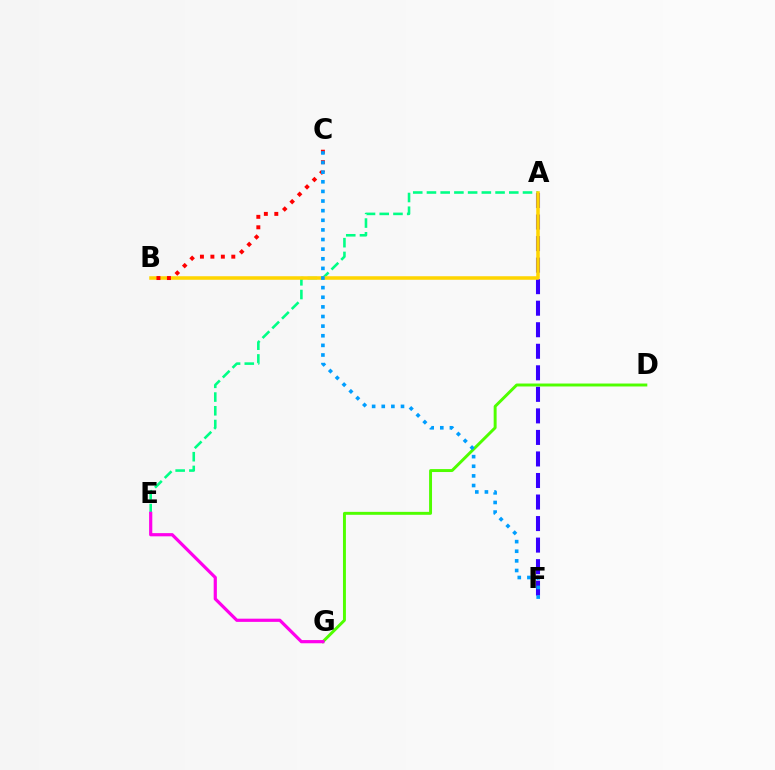{('A', 'E'): [{'color': '#00ff86', 'line_style': 'dashed', 'thickness': 1.86}], ('D', 'G'): [{'color': '#4fff00', 'line_style': 'solid', 'thickness': 2.12}], ('E', 'G'): [{'color': '#ff00ed', 'line_style': 'solid', 'thickness': 2.3}], ('A', 'F'): [{'color': '#3700ff', 'line_style': 'dashed', 'thickness': 2.93}], ('A', 'B'): [{'color': '#ffd500', 'line_style': 'solid', 'thickness': 2.54}], ('B', 'C'): [{'color': '#ff0000', 'line_style': 'dotted', 'thickness': 2.84}], ('C', 'F'): [{'color': '#009eff', 'line_style': 'dotted', 'thickness': 2.61}]}